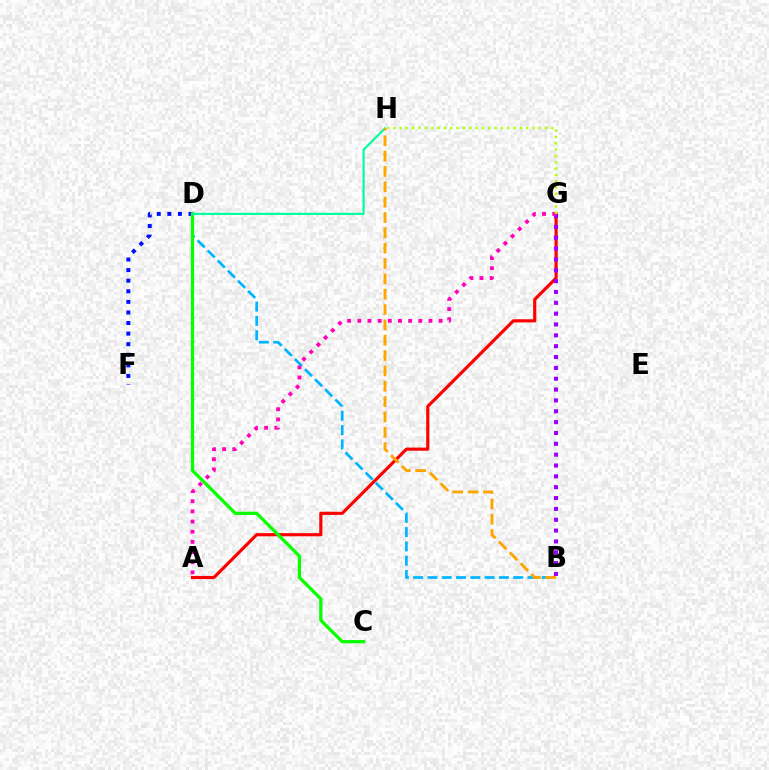{('B', 'D'): [{'color': '#00b5ff', 'line_style': 'dashed', 'thickness': 1.94}], ('A', 'G'): [{'color': '#ff0000', 'line_style': 'solid', 'thickness': 2.27}, {'color': '#ff00bd', 'line_style': 'dotted', 'thickness': 2.76}], ('B', 'G'): [{'color': '#9b00ff', 'line_style': 'dotted', 'thickness': 2.95}], ('D', 'F'): [{'color': '#0010ff', 'line_style': 'dotted', 'thickness': 2.88}], ('C', 'D'): [{'color': '#08ff00', 'line_style': 'solid', 'thickness': 2.35}], ('D', 'H'): [{'color': '#00ff9d', 'line_style': 'solid', 'thickness': 1.56}], ('B', 'H'): [{'color': '#ffa500', 'line_style': 'dashed', 'thickness': 2.08}], ('G', 'H'): [{'color': '#b3ff00', 'line_style': 'dotted', 'thickness': 1.72}]}